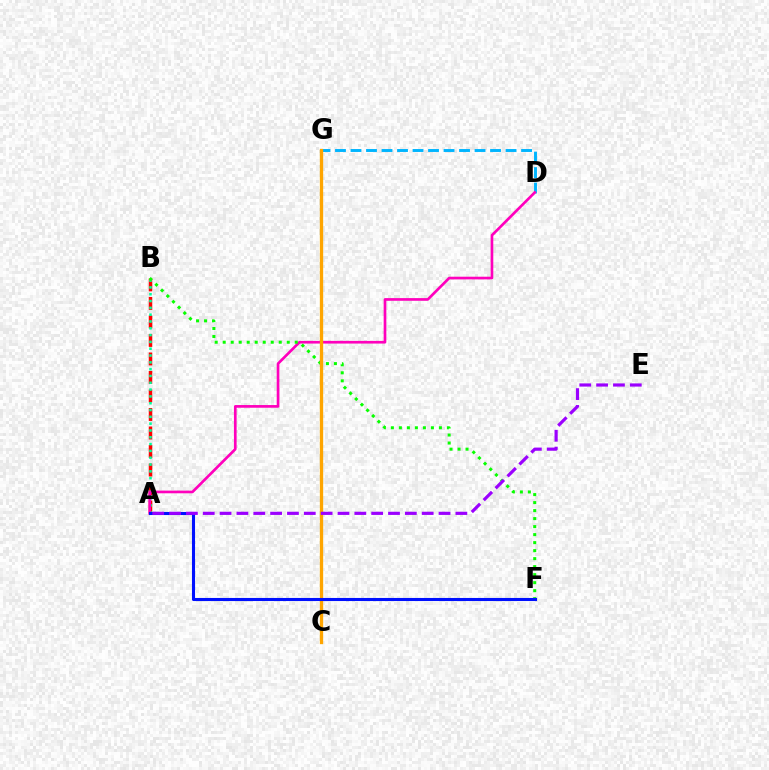{('A', 'B'): [{'color': '#ff0000', 'line_style': 'dashed', 'thickness': 2.51}, {'color': '#00ff9d', 'line_style': 'dotted', 'thickness': 1.85}], ('D', 'G'): [{'color': '#00b5ff', 'line_style': 'dashed', 'thickness': 2.11}], ('A', 'D'): [{'color': '#ff00bd', 'line_style': 'solid', 'thickness': 1.93}], ('C', 'G'): [{'color': '#b3ff00', 'line_style': 'solid', 'thickness': 2.19}, {'color': '#ffa500', 'line_style': 'solid', 'thickness': 2.37}], ('B', 'F'): [{'color': '#08ff00', 'line_style': 'dotted', 'thickness': 2.17}], ('A', 'F'): [{'color': '#0010ff', 'line_style': 'solid', 'thickness': 2.21}], ('A', 'E'): [{'color': '#9b00ff', 'line_style': 'dashed', 'thickness': 2.29}]}